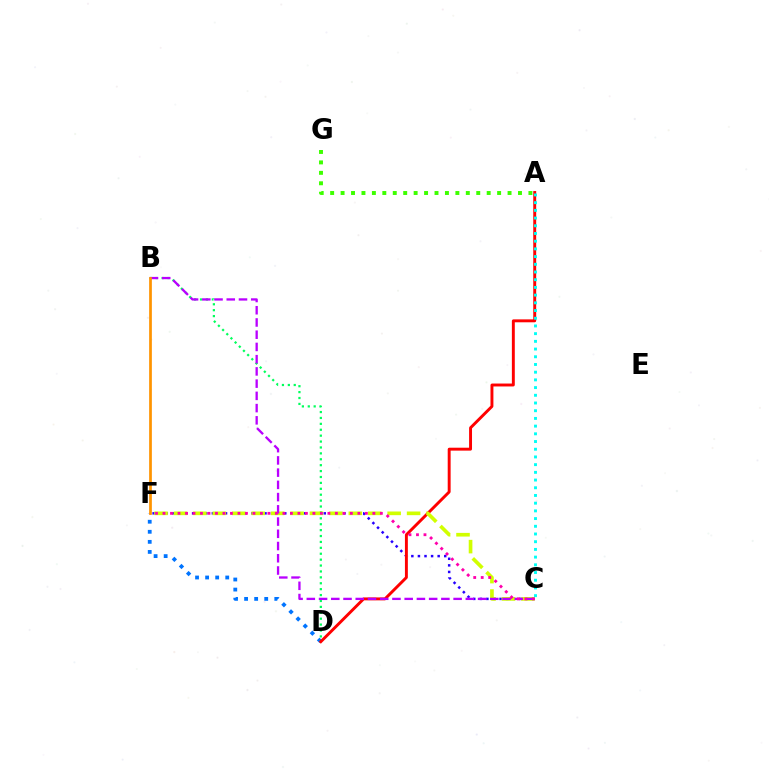{('D', 'F'): [{'color': '#0074ff', 'line_style': 'dotted', 'thickness': 2.73}], ('C', 'F'): [{'color': '#2500ff', 'line_style': 'dotted', 'thickness': 1.79}, {'color': '#d1ff00', 'line_style': 'dashed', 'thickness': 2.64}, {'color': '#ff00ac', 'line_style': 'dotted', 'thickness': 2.04}], ('B', 'D'): [{'color': '#00ff5c', 'line_style': 'dotted', 'thickness': 1.6}], ('A', 'D'): [{'color': '#ff0000', 'line_style': 'solid', 'thickness': 2.1}], ('B', 'C'): [{'color': '#b900ff', 'line_style': 'dashed', 'thickness': 1.66}], ('A', 'C'): [{'color': '#00fff6', 'line_style': 'dotted', 'thickness': 2.09}], ('B', 'F'): [{'color': '#ff9400', 'line_style': 'solid', 'thickness': 1.96}], ('A', 'G'): [{'color': '#3dff00', 'line_style': 'dotted', 'thickness': 2.84}]}